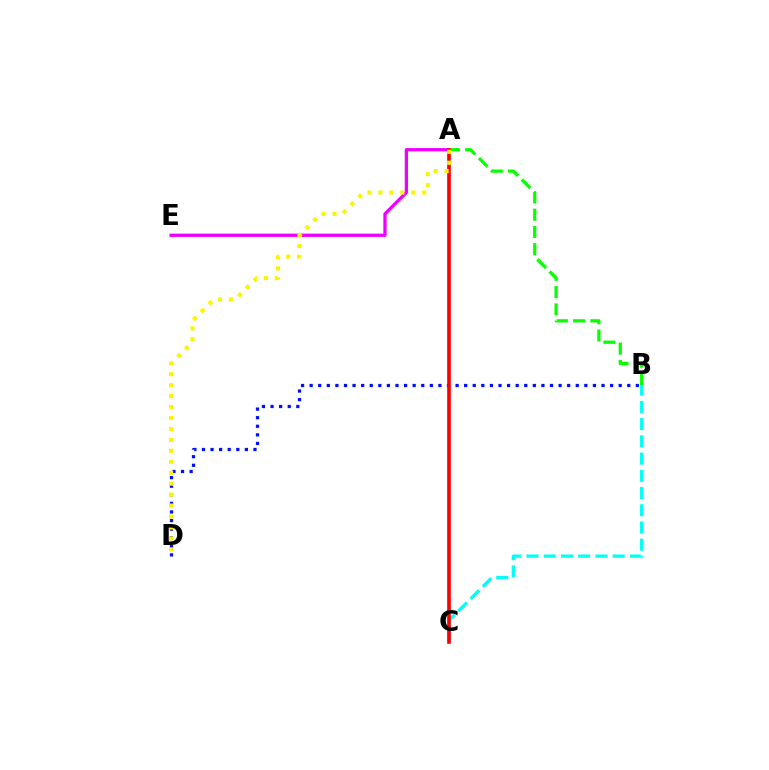{('A', 'E'): [{'color': '#ee00ff', 'line_style': 'solid', 'thickness': 2.36}], ('B', 'C'): [{'color': '#00fff6', 'line_style': 'dashed', 'thickness': 2.34}], ('A', 'B'): [{'color': '#08ff00', 'line_style': 'dashed', 'thickness': 2.34}], ('B', 'D'): [{'color': '#0010ff', 'line_style': 'dotted', 'thickness': 2.33}], ('A', 'C'): [{'color': '#ff0000', 'line_style': 'solid', 'thickness': 2.61}], ('A', 'D'): [{'color': '#fcf500', 'line_style': 'dotted', 'thickness': 2.97}]}